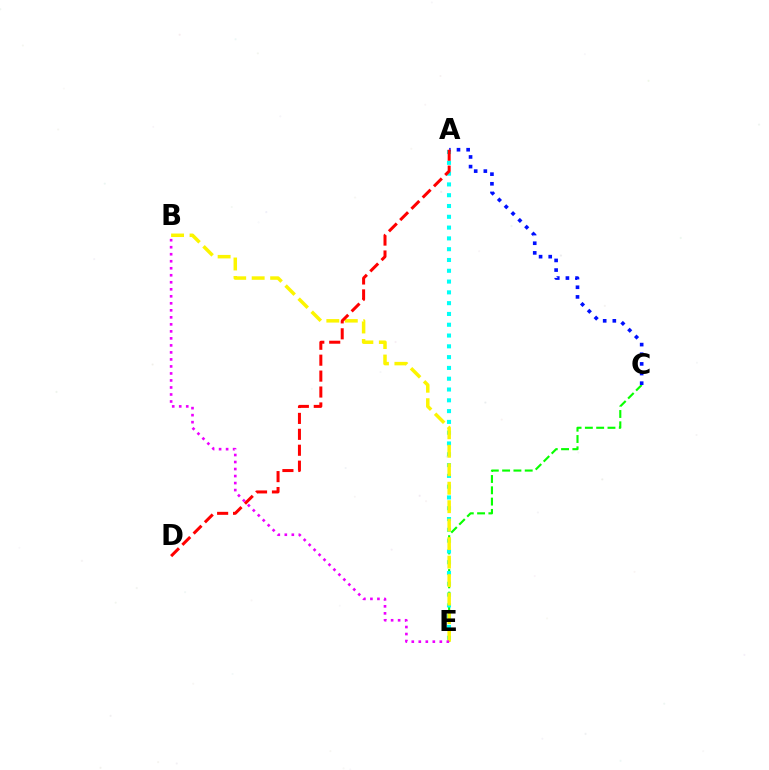{('C', 'E'): [{'color': '#08ff00', 'line_style': 'dashed', 'thickness': 1.54}], ('A', 'E'): [{'color': '#00fff6', 'line_style': 'dotted', 'thickness': 2.93}], ('B', 'E'): [{'color': '#fcf500', 'line_style': 'dashed', 'thickness': 2.51}, {'color': '#ee00ff', 'line_style': 'dotted', 'thickness': 1.91}], ('A', 'C'): [{'color': '#0010ff', 'line_style': 'dotted', 'thickness': 2.62}], ('A', 'D'): [{'color': '#ff0000', 'line_style': 'dashed', 'thickness': 2.16}]}